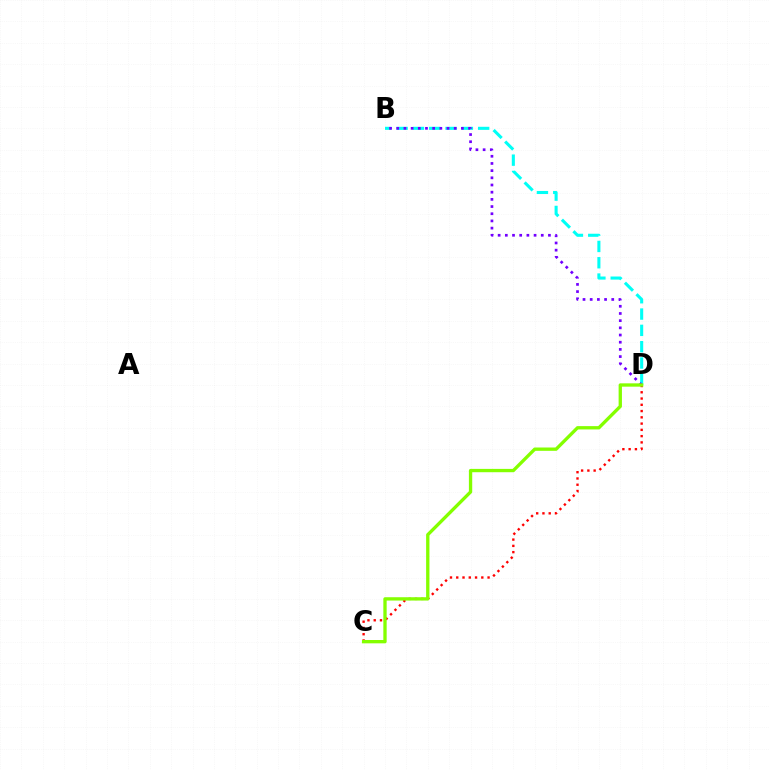{('B', 'D'): [{'color': '#00fff6', 'line_style': 'dashed', 'thickness': 2.22}, {'color': '#7200ff', 'line_style': 'dotted', 'thickness': 1.95}], ('C', 'D'): [{'color': '#ff0000', 'line_style': 'dotted', 'thickness': 1.7}, {'color': '#84ff00', 'line_style': 'solid', 'thickness': 2.39}]}